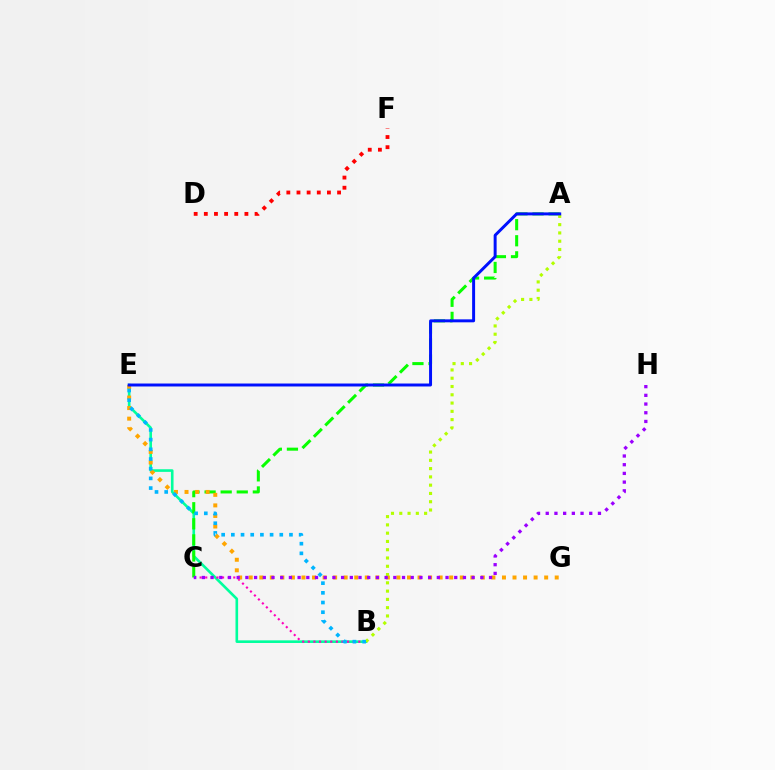{('B', 'E'): [{'color': '#00ff9d', 'line_style': 'solid', 'thickness': 1.89}, {'color': '#00b5ff', 'line_style': 'dotted', 'thickness': 2.63}], ('A', 'C'): [{'color': '#08ff00', 'line_style': 'dashed', 'thickness': 2.18}], ('B', 'C'): [{'color': '#ff00bd', 'line_style': 'dotted', 'thickness': 1.52}], ('E', 'G'): [{'color': '#ffa500', 'line_style': 'dotted', 'thickness': 2.87}], ('A', 'B'): [{'color': '#b3ff00', 'line_style': 'dotted', 'thickness': 2.25}], ('A', 'E'): [{'color': '#0010ff', 'line_style': 'solid', 'thickness': 2.13}], ('C', 'H'): [{'color': '#9b00ff', 'line_style': 'dotted', 'thickness': 2.36}], ('D', 'F'): [{'color': '#ff0000', 'line_style': 'dotted', 'thickness': 2.76}]}